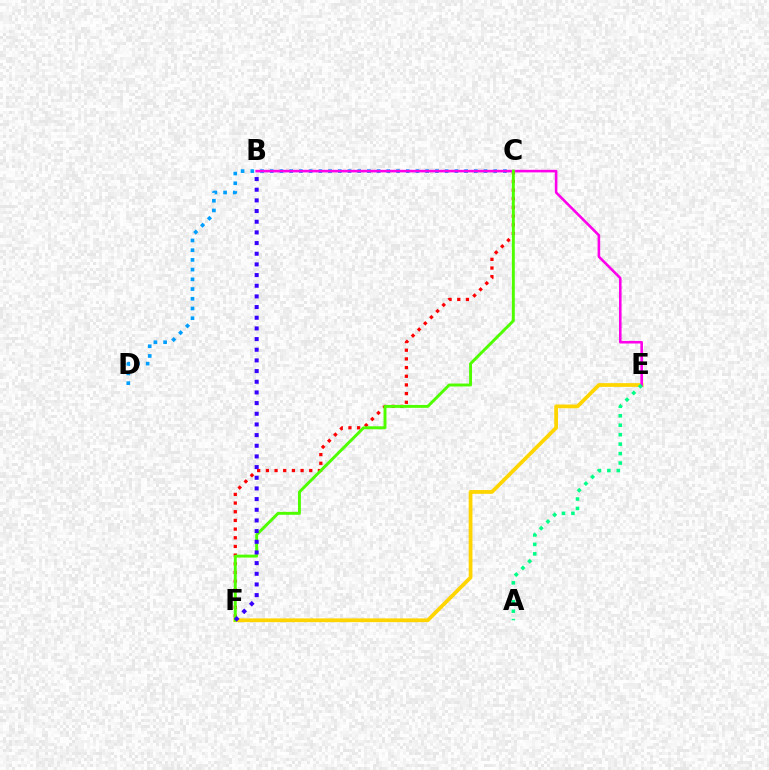{('C', 'D'): [{'color': '#009eff', 'line_style': 'dotted', 'thickness': 2.64}], ('C', 'F'): [{'color': '#ff0000', 'line_style': 'dotted', 'thickness': 2.36}, {'color': '#4fff00', 'line_style': 'solid', 'thickness': 2.11}], ('E', 'F'): [{'color': '#ffd500', 'line_style': 'solid', 'thickness': 2.71}], ('B', 'E'): [{'color': '#ff00ed', 'line_style': 'solid', 'thickness': 1.86}], ('B', 'F'): [{'color': '#3700ff', 'line_style': 'dotted', 'thickness': 2.9}], ('A', 'E'): [{'color': '#00ff86', 'line_style': 'dotted', 'thickness': 2.57}]}